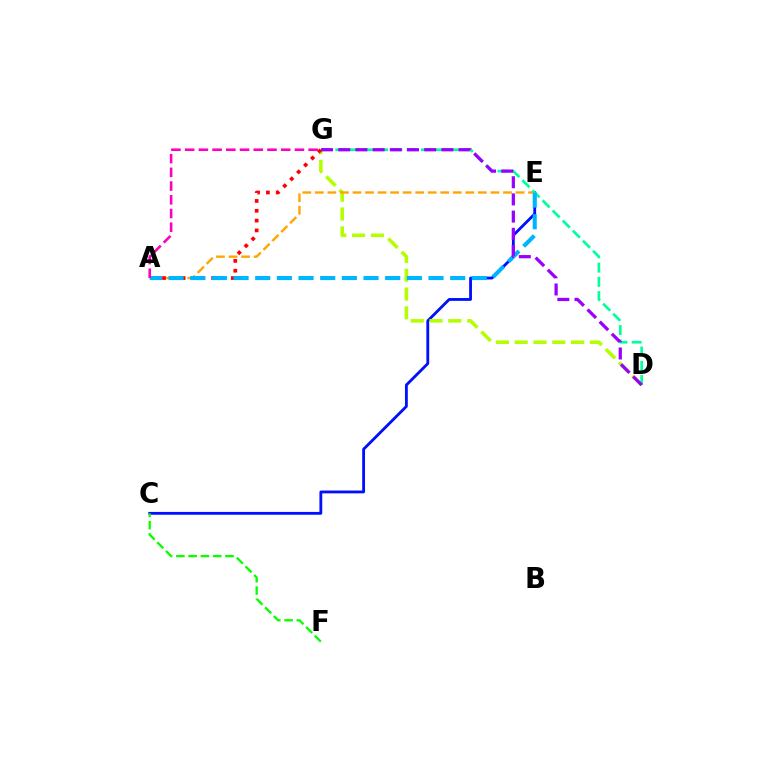{('C', 'E'): [{'color': '#0010ff', 'line_style': 'solid', 'thickness': 2.03}], ('D', 'G'): [{'color': '#b3ff00', 'line_style': 'dashed', 'thickness': 2.55}, {'color': '#00ff9d', 'line_style': 'dashed', 'thickness': 1.94}, {'color': '#9b00ff', 'line_style': 'dashed', 'thickness': 2.33}], ('A', 'E'): [{'color': '#ffa500', 'line_style': 'dashed', 'thickness': 1.7}, {'color': '#00b5ff', 'line_style': 'dashed', 'thickness': 2.94}], ('A', 'G'): [{'color': '#ff0000', 'line_style': 'dotted', 'thickness': 2.67}, {'color': '#ff00bd', 'line_style': 'dashed', 'thickness': 1.86}], ('C', 'F'): [{'color': '#08ff00', 'line_style': 'dashed', 'thickness': 1.67}]}